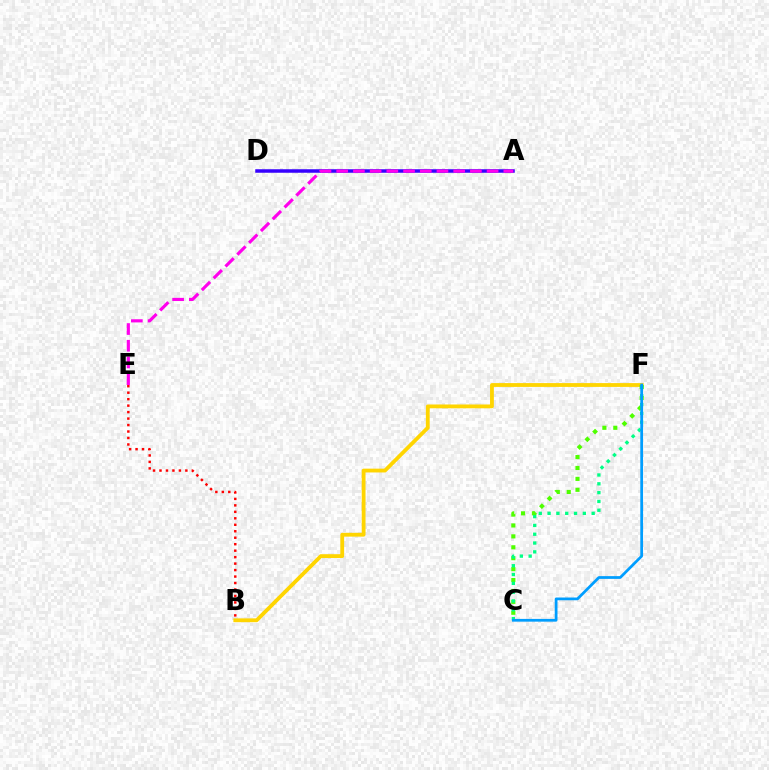{('B', 'F'): [{'color': '#ffd500', 'line_style': 'solid', 'thickness': 2.75}], ('C', 'F'): [{'color': '#4fff00', 'line_style': 'dotted', 'thickness': 2.96}, {'color': '#00ff86', 'line_style': 'dotted', 'thickness': 2.39}, {'color': '#009eff', 'line_style': 'solid', 'thickness': 1.98}], ('A', 'D'): [{'color': '#3700ff', 'line_style': 'solid', 'thickness': 2.53}], ('B', 'E'): [{'color': '#ff0000', 'line_style': 'dotted', 'thickness': 1.76}], ('A', 'E'): [{'color': '#ff00ed', 'line_style': 'dashed', 'thickness': 2.27}]}